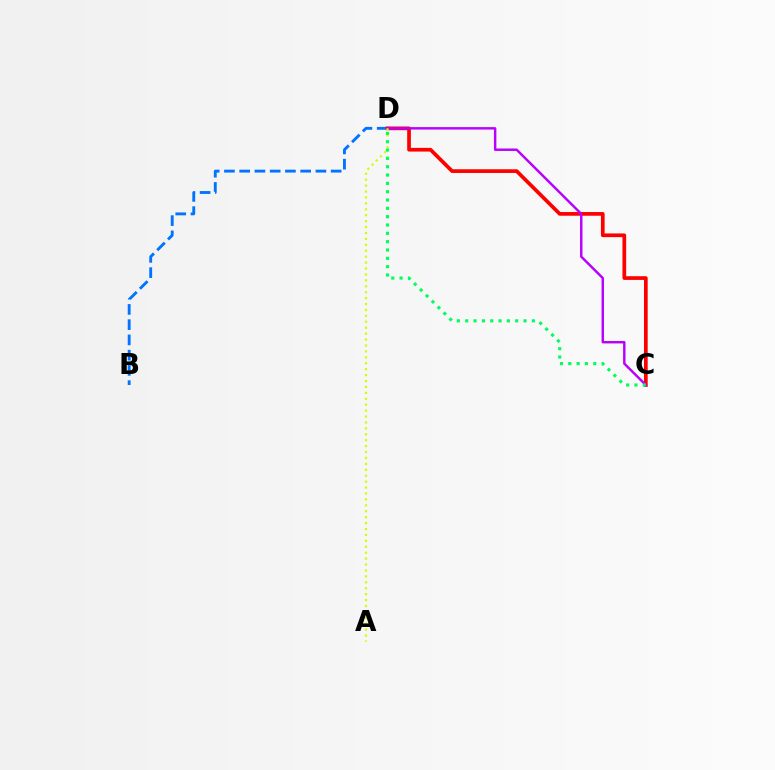{('B', 'D'): [{'color': '#0074ff', 'line_style': 'dashed', 'thickness': 2.07}], ('C', 'D'): [{'color': '#ff0000', 'line_style': 'solid', 'thickness': 2.67}, {'color': '#b900ff', 'line_style': 'solid', 'thickness': 1.75}, {'color': '#00ff5c', 'line_style': 'dotted', 'thickness': 2.26}], ('A', 'D'): [{'color': '#d1ff00', 'line_style': 'dotted', 'thickness': 1.61}]}